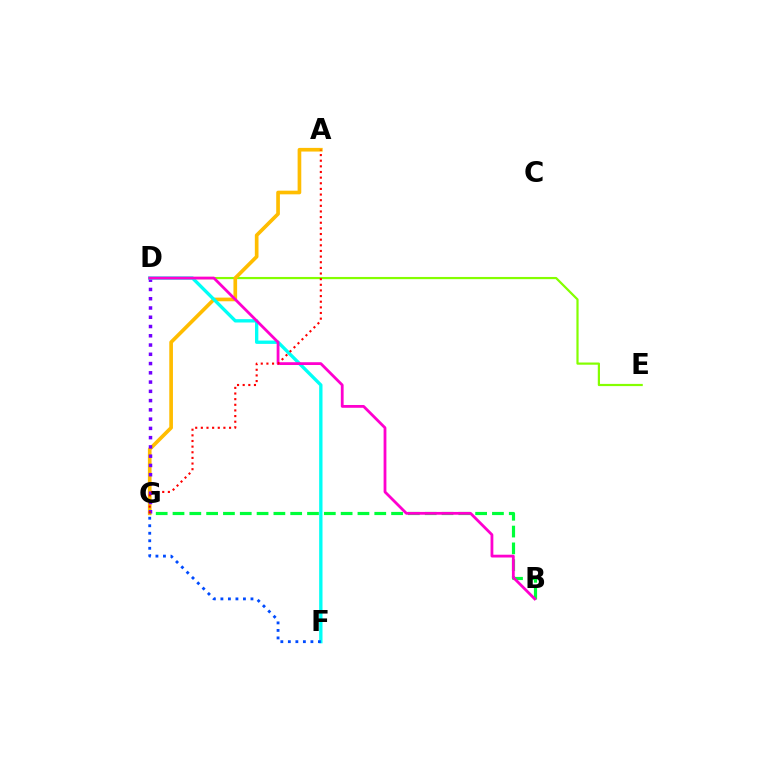{('D', 'E'): [{'color': '#84ff00', 'line_style': 'solid', 'thickness': 1.59}], ('A', 'G'): [{'color': '#ffbd00', 'line_style': 'solid', 'thickness': 2.64}, {'color': '#ff0000', 'line_style': 'dotted', 'thickness': 1.53}], ('D', 'G'): [{'color': '#7200ff', 'line_style': 'dotted', 'thickness': 2.52}], ('D', 'F'): [{'color': '#00fff6', 'line_style': 'solid', 'thickness': 2.41}], ('B', 'G'): [{'color': '#00ff39', 'line_style': 'dashed', 'thickness': 2.28}], ('B', 'D'): [{'color': '#ff00cf', 'line_style': 'solid', 'thickness': 2.01}], ('F', 'G'): [{'color': '#004bff', 'line_style': 'dotted', 'thickness': 2.04}]}